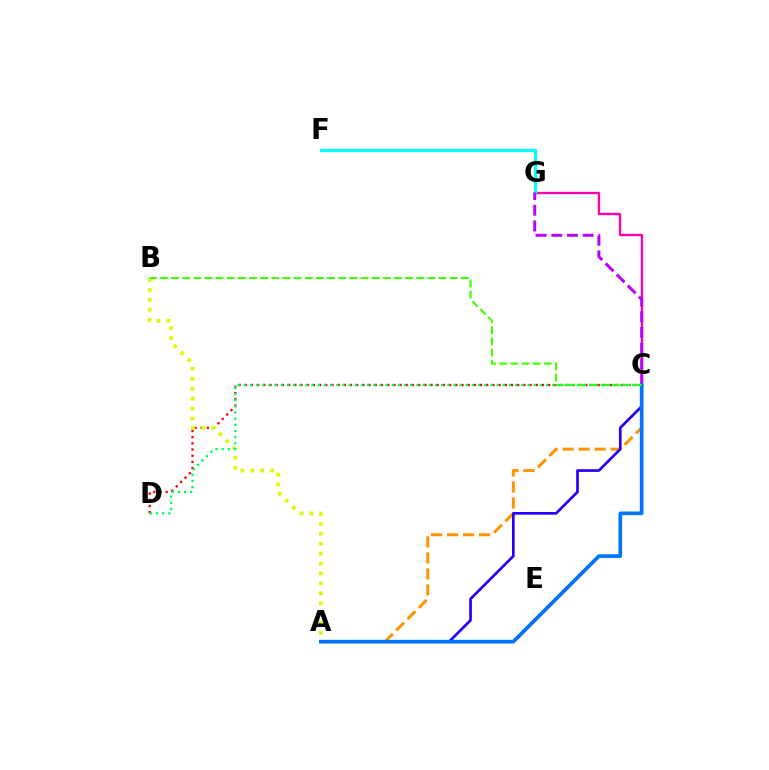{('C', 'G'): [{'color': '#ff00ac', 'line_style': 'solid', 'thickness': 1.69}, {'color': '#b900ff', 'line_style': 'dashed', 'thickness': 2.13}], ('C', 'D'): [{'color': '#ff0000', 'line_style': 'dotted', 'thickness': 1.68}, {'color': '#00ff5c', 'line_style': 'dotted', 'thickness': 1.68}], ('F', 'G'): [{'color': '#00fff6', 'line_style': 'solid', 'thickness': 2.38}], ('A', 'B'): [{'color': '#d1ff00', 'line_style': 'dotted', 'thickness': 2.7}], ('A', 'C'): [{'color': '#ff9400', 'line_style': 'dashed', 'thickness': 2.17}, {'color': '#2500ff', 'line_style': 'solid', 'thickness': 1.93}, {'color': '#0074ff', 'line_style': 'solid', 'thickness': 2.65}], ('B', 'C'): [{'color': '#3dff00', 'line_style': 'dashed', 'thickness': 1.51}]}